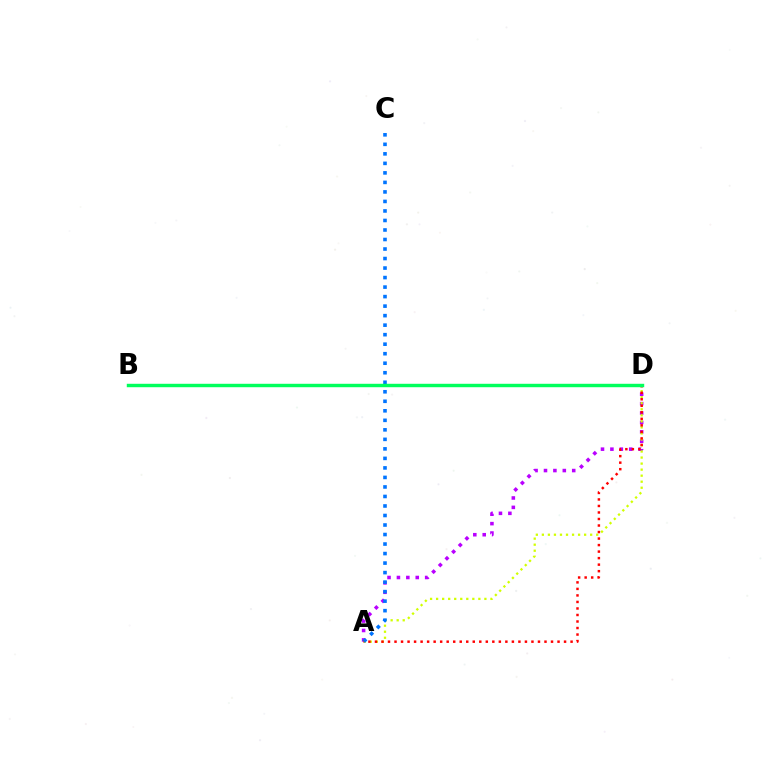{('A', 'D'): [{'color': '#b900ff', 'line_style': 'dotted', 'thickness': 2.56}, {'color': '#d1ff00', 'line_style': 'dotted', 'thickness': 1.64}, {'color': '#ff0000', 'line_style': 'dotted', 'thickness': 1.77}], ('A', 'C'): [{'color': '#0074ff', 'line_style': 'dotted', 'thickness': 2.59}], ('B', 'D'): [{'color': '#00ff5c', 'line_style': 'solid', 'thickness': 2.47}]}